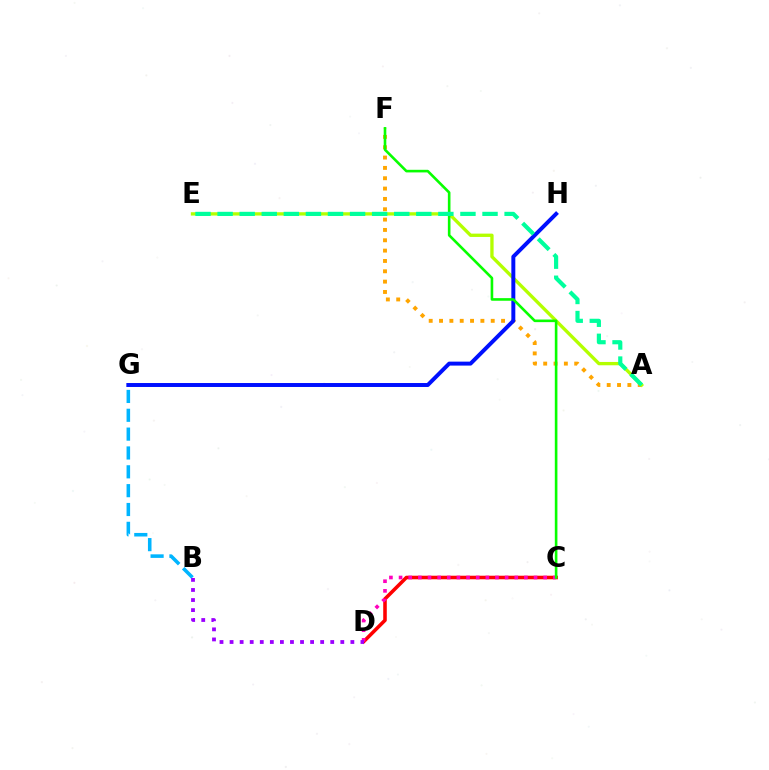{('A', 'F'): [{'color': '#ffa500', 'line_style': 'dotted', 'thickness': 2.81}], ('A', 'E'): [{'color': '#b3ff00', 'line_style': 'solid', 'thickness': 2.39}, {'color': '#00ff9d', 'line_style': 'dashed', 'thickness': 3.0}], ('C', 'D'): [{'color': '#ff0000', 'line_style': 'solid', 'thickness': 2.56}, {'color': '#ff00bd', 'line_style': 'dotted', 'thickness': 2.62}], ('G', 'H'): [{'color': '#0010ff', 'line_style': 'solid', 'thickness': 2.85}], ('B', 'G'): [{'color': '#00b5ff', 'line_style': 'dashed', 'thickness': 2.56}], ('C', 'F'): [{'color': '#08ff00', 'line_style': 'solid', 'thickness': 1.88}], ('B', 'D'): [{'color': '#9b00ff', 'line_style': 'dotted', 'thickness': 2.74}]}